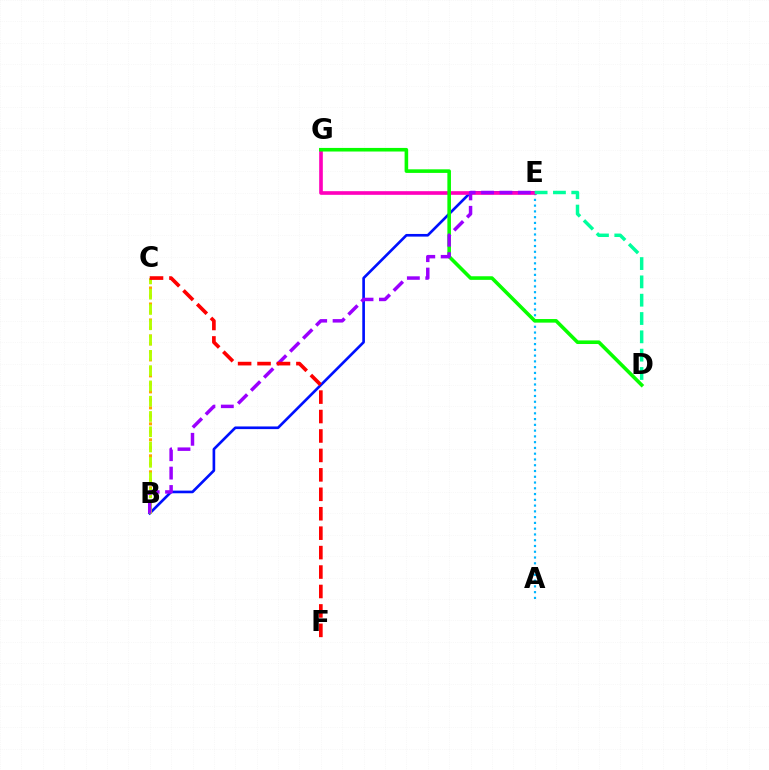{('B', 'E'): [{'color': '#0010ff', 'line_style': 'solid', 'thickness': 1.91}, {'color': '#9b00ff', 'line_style': 'dashed', 'thickness': 2.5}], ('B', 'C'): [{'color': '#ffa500', 'line_style': 'dotted', 'thickness': 2.17}, {'color': '#b3ff00', 'line_style': 'dashed', 'thickness': 2.08}], ('A', 'E'): [{'color': '#00b5ff', 'line_style': 'dotted', 'thickness': 1.57}], ('E', 'G'): [{'color': '#ff00bd', 'line_style': 'solid', 'thickness': 2.63}], ('D', 'G'): [{'color': '#08ff00', 'line_style': 'solid', 'thickness': 2.59}], ('D', 'E'): [{'color': '#00ff9d', 'line_style': 'dashed', 'thickness': 2.49}], ('C', 'F'): [{'color': '#ff0000', 'line_style': 'dashed', 'thickness': 2.64}]}